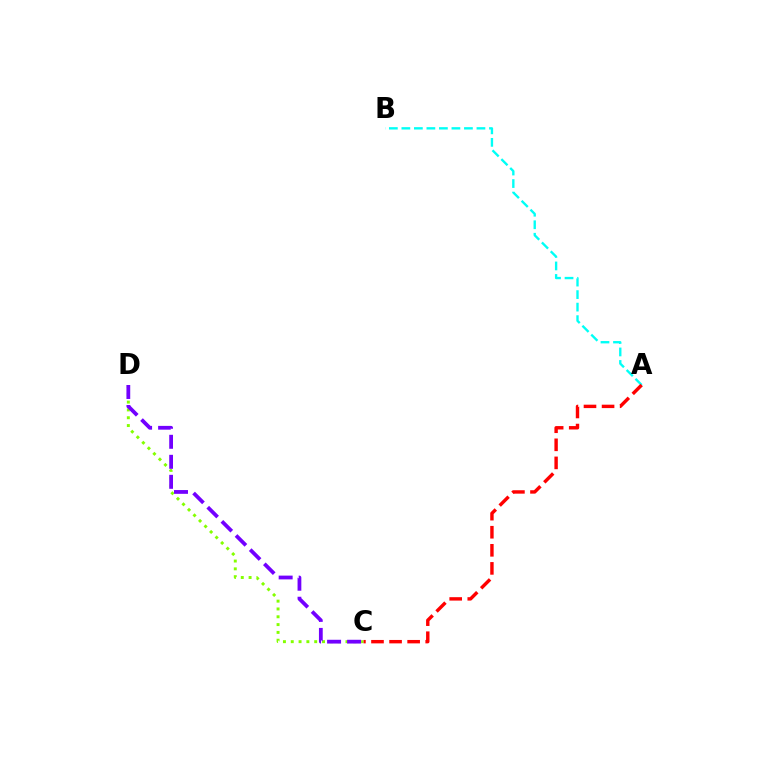{('A', 'B'): [{'color': '#00fff6', 'line_style': 'dashed', 'thickness': 1.7}], ('C', 'D'): [{'color': '#84ff00', 'line_style': 'dotted', 'thickness': 2.12}, {'color': '#7200ff', 'line_style': 'dashed', 'thickness': 2.72}], ('A', 'C'): [{'color': '#ff0000', 'line_style': 'dashed', 'thickness': 2.46}]}